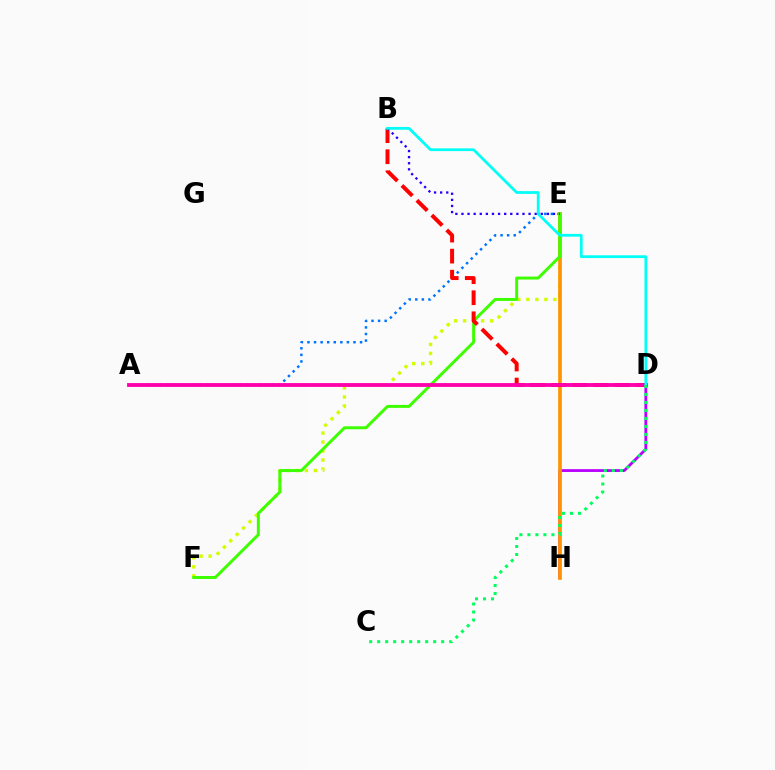{('A', 'E'): [{'color': '#0074ff', 'line_style': 'dotted', 'thickness': 1.79}], ('E', 'F'): [{'color': '#d1ff00', 'line_style': 'dotted', 'thickness': 2.45}, {'color': '#3dff00', 'line_style': 'solid', 'thickness': 2.13}], ('D', 'H'): [{'color': '#b900ff', 'line_style': 'solid', 'thickness': 2.02}], ('E', 'H'): [{'color': '#ff9400', 'line_style': 'solid', 'thickness': 2.65}], ('B', 'D'): [{'color': '#ff0000', 'line_style': 'dashed', 'thickness': 2.86}, {'color': '#00fff6', 'line_style': 'solid', 'thickness': 1.99}], ('B', 'E'): [{'color': '#2500ff', 'line_style': 'dotted', 'thickness': 1.66}], ('A', 'D'): [{'color': '#ff00ac', 'line_style': 'solid', 'thickness': 2.76}], ('C', 'D'): [{'color': '#00ff5c', 'line_style': 'dotted', 'thickness': 2.17}]}